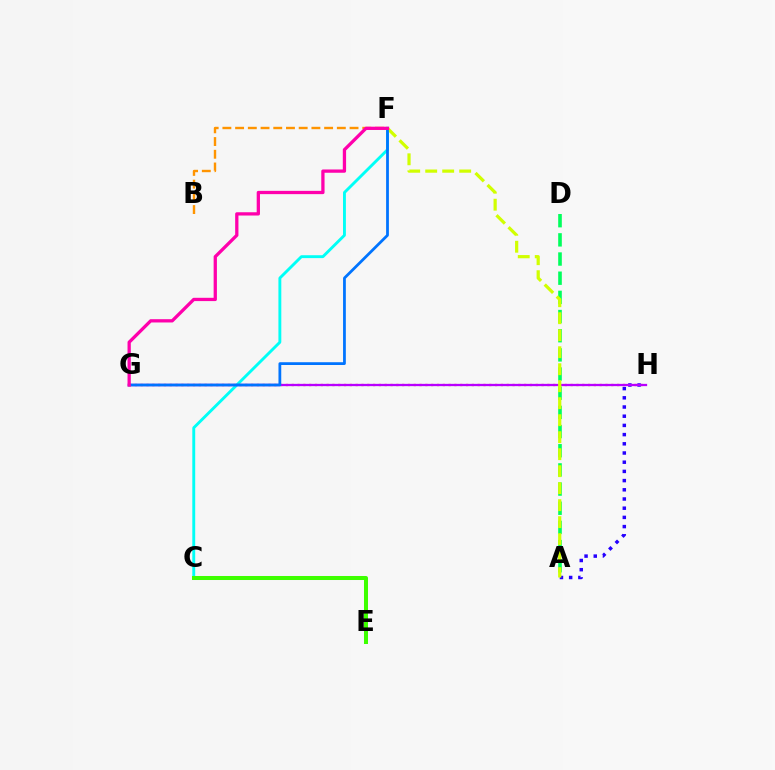{('G', 'H'): [{'color': '#ff0000', 'line_style': 'dotted', 'thickness': 1.58}, {'color': '#b900ff', 'line_style': 'solid', 'thickness': 1.65}], ('A', 'H'): [{'color': '#2500ff', 'line_style': 'dotted', 'thickness': 2.5}], ('A', 'D'): [{'color': '#00ff5c', 'line_style': 'dashed', 'thickness': 2.6}], ('C', 'F'): [{'color': '#00fff6', 'line_style': 'solid', 'thickness': 2.08}], ('C', 'E'): [{'color': '#3dff00', 'line_style': 'solid', 'thickness': 2.89}], ('B', 'F'): [{'color': '#ff9400', 'line_style': 'dashed', 'thickness': 1.73}], ('A', 'F'): [{'color': '#d1ff00', 'line_style': 'dashed', 'thickness': 2.31}], ('F', 'G'): [{'color': '#0074ff', 'line_style': 'solid', 'thickness': 2.0}, {'color': '#ff00ac', 'line_style': 'solid', 'thickness': 2.36}]}